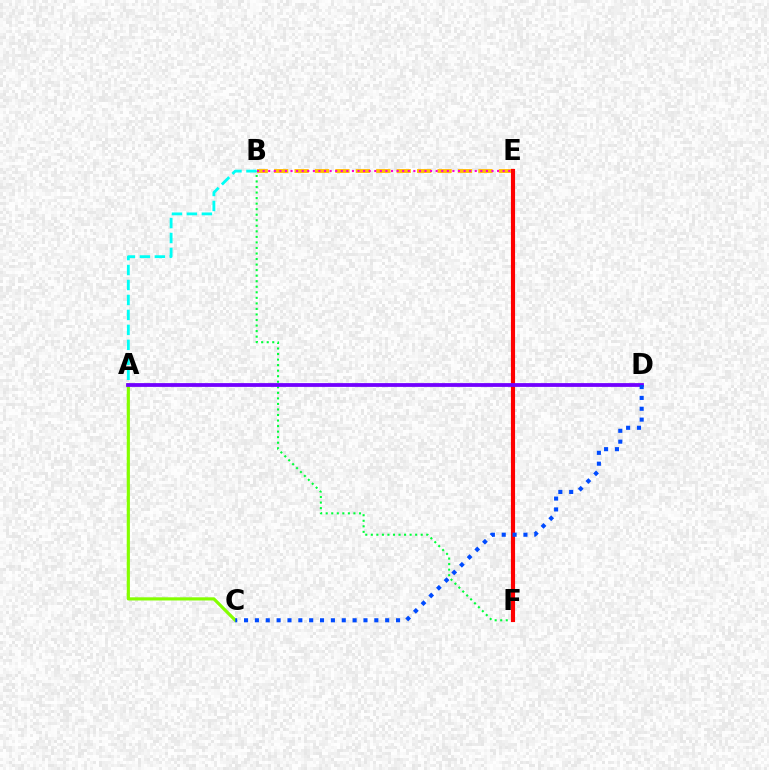{('A', 'B'): [{'color': '#00fff6', 'line_style': 'dashed', 'thickness': 2.03}], ('B', 'E'): [{'color': '#ffbd00', 'line_style': 'dashed', 'thickness': 2.78}, {'color': '#ff00cf', 'line_style': 'dotted', 'thickness': 1.52}], ('A', 'C'): [{'color': '#84ff00', 'line_style': 'solid', 'thickness': 2.28}], ('B', 'F'): [{'color': '#00ff39', 'line_style': 'dotted', 'thickness': 1.51}], ('E', 'F'): [{'color': '#ff0000', 'line_style': 'solid', 'thickness': 2.97}], ('A', 'D'): [{'color': '#7200ff', 'line_style': 'solid', 'thickness': 2.72}], ('C', 'D'): [{'color': '#004bff', 'line_style': 'dotted', 'thickness': 2.95}]}